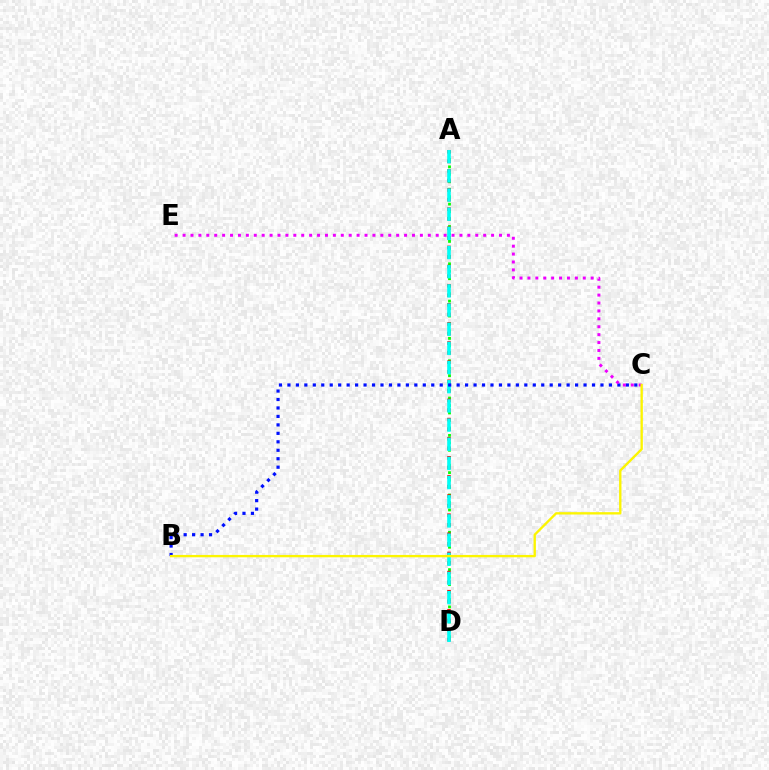{('A', 'D'): [{'color': '#08ff00', 'line_style': 'dotted', 'thickness': 2.03}, {'color': '#ff0000', 'line_style': 'dotted', 'thickness': 2.6}, {'color': '#00fff6', 'line_style': 'dashed', 'thickness': 2.6}], ('B', 'C'): [{'color': '#0010ff', 'line_style': 'dotted', 'thickness': 2.3}, {'color': '#fcf500', 'line_style': 'solid', 'thickness': 1.69}], ('C', 'E'): [{'color': '#ee00ff', 'line_style': 'dotted', 'thickness': 2.15}]}